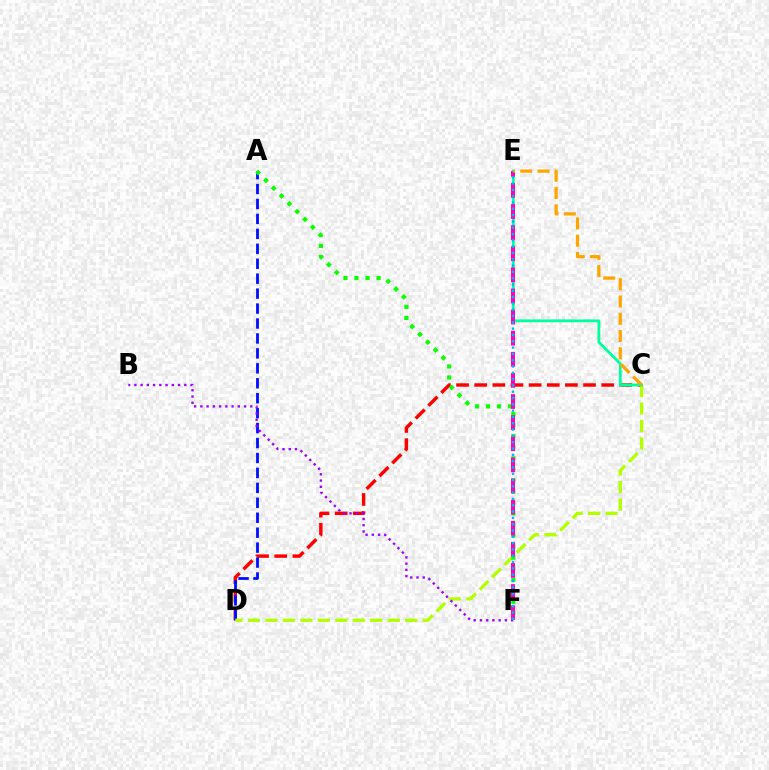{('C', 'D'): [{'color': '#ff0000', 'line_style': 'dashed', 'thickness': 2.46}, {'color': '#b3ff00', 'line_style': 'dashed', 'thickness': 2.37}], ('A', 'D'): [{'color': '#0010ff', 'line_style': 'dashed', 'thickness': 2.03}], ('C', 'E'): [{'color': '#00ff9d', 'line_style': 'solid', 'thickness': 2.03}, {'color': '#ffa500', 'line_style': 'dashed', 'thickness': 2.35}], ('A', 'F'): [{'color': '#08ff00', 'line_style': 'dotted', 'thickness': 3.0}], ('B', 'F'): [{'color': '#9b00ff', 'line_style': 'dotted', 'thickness': 1.7}], ('E', 'F'): [{'color': '#ff00bd', 'line_style': 'dashed', 'thickness': 2.87}, {'color': '#00b5ff', 'line_style': 'dotted', 'thickness': 1.71}]}